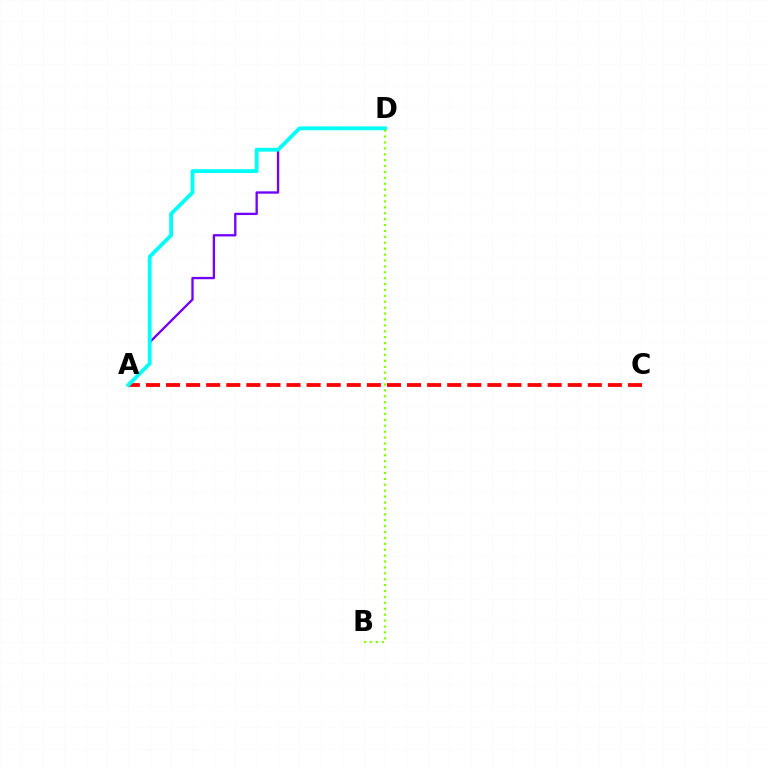{('A', 'C'): [{'color': '#ff0000', 'line_style': 'dashed', 'thickness': 2.73}], ('A', 'D'): [{'color': '#7200ff', 'line_style': 'solid', 'thickness': 1.68}, {'color': '#00fff6', 'line_style': 'solid', 'thickness': 2.75}], ('B', 'D'): [{'color': '#84ff00', 'line_style': 'dotted', 'thickness': 1.6}]}